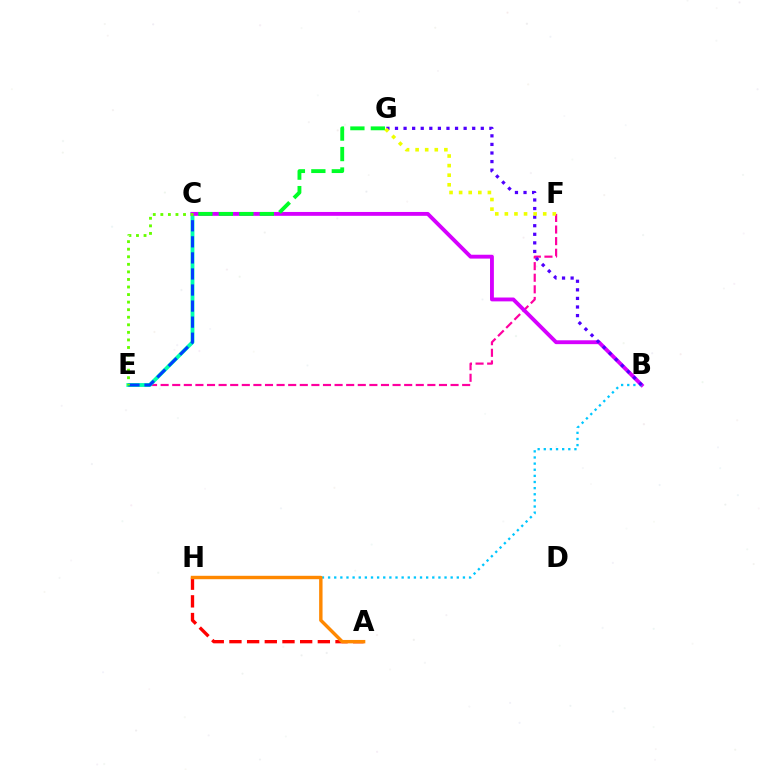{('E', 'F'): [{'color': '#ff00a0', 'line_style': 'dashed', 'thickness': 1.58}], ('A', 'H'): [{'color': '#ff0000', 'line_style': 'dashed', 'thickness': 2.4}, {'color': '#ff8800', 'line_style': 'solid', 'thickness': 2.46}], ('C', 'E'): [{'color': '#00ffaf', 'line_style': 'solid', 'thickness': 2.75}, {'color': '#003fff', 'line_style': 'dashed', 'thickness': 2.18}, {'color': '#66ff00', 'line_style': 'dotted', 'thickness': 2.05}], ('B', 'C'): [{'color': '#d600ff', 'line_style': 'solid', 'thickness': 2.78}], ('B', 'H'): [{'color': '#00c7ff', 'line_style': 'dotted', 'thickness': 1.67}], ('C', 'G'): [{'color': '#00ff27', 'line_style': 'dashed', 'thickness': 2.78}], ('B', 'G'): [{'color': '#4f00ff', 'line_style': 'dotted', 'thickness': 2.33}], ('F', 'G'): [{'color': '#eeff00', 'line_style': 'dotted', 'thickness': 2.61}]}